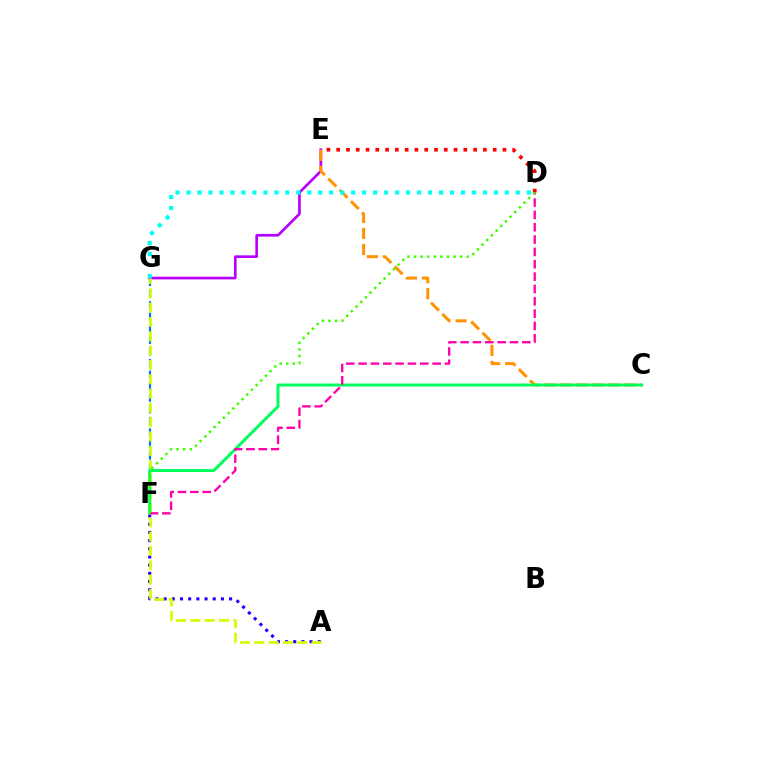{('A', 'F'): [{'color': '#2500ff', 'line_style': 'dotted', 'thickness': 2.22}], ('E', 'G'): [{'color': '#b900ff', 'line_style': 'solid', 'thickness': 1.93}], ('F', 'G'): [{'color': '#0074ff', 'line_style': 'dashed', 'thickness': 1.57}], ('A', 'G'): [{'color': '#d1ff00', 'line_style': 'dashed', 'thickness': 1.94}], ('D', 'E'): [{'color': '#ff0000', 'line_style': 'dotted', 'thickness': 2.66}], ('C', 'E'): [{'color': '#ff9400', 'line_style': 'dashed', 'thickness': 2.17}], ('C', 'F'): [{'color': '#00ff5c', 'line_style': 'solid', 'thickness': 2.14}], ('D', 'G'): [{'color': '#00fff6', 'line_style': 'dotted', 'thickness': 2.98}], ('D', 'F'): [{'color': '#ff00ac', 'line_style': 'dashed', 'thickness': 1.68}, {'color': '#3dff00', 'line_style': 'dotted', 'thickness': 1.79}]}